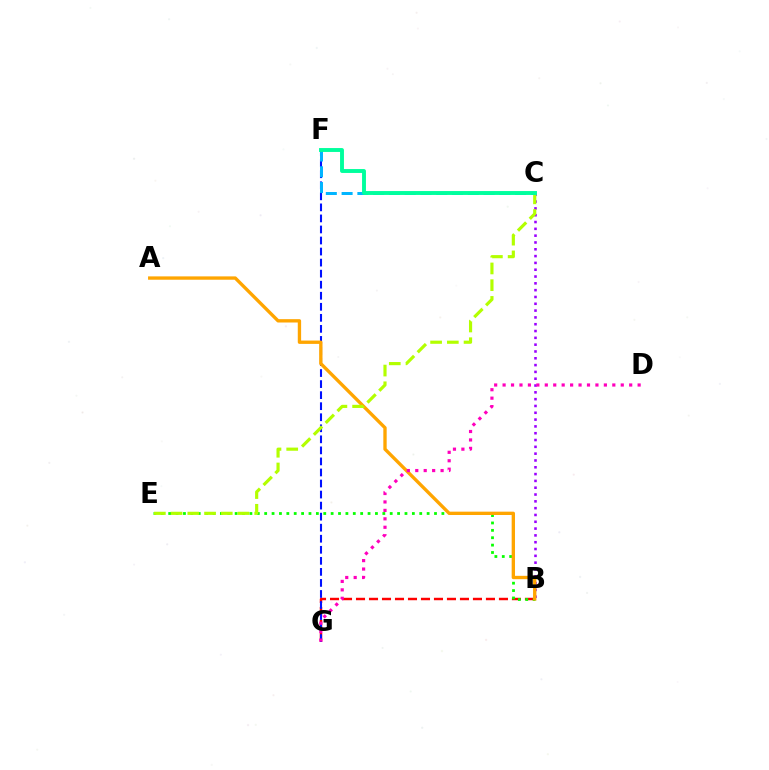{('B', 'G'): [{'color': '#ff0000', 'line_style': 'dashed', 'thickness': 1.77}], ('F', 'G'): [{'color': '#0010ff', 'line_style': 'dashed', 'thickness': 1.5}], ('B', 'E'): [{'color': '#08ff00', 'line_style': 'dotted', 'thickness': 2.01}], ('B', 'C'): [{'color': '#9b00ff', 'line_style': 'dotted', 'thickness': 1.85}], ('A', 'B'): [{'color': '#ffa500', 'line_style': 'solid', 'thickness': 2.41}], ('C', 'E'): [{'color': '#b3ff00', 'line_style': 'dashed', 'thickness': 2.27}], ('C', 'F'): [{'color': '#00b5ff', 'line_style': 'dashed', 'thickness': 2.14}, {'color': '#00ff9d', 'line_style': 'solid', 'thickness': 2.81}], ('D', 'G'): [{'color': '#ff00bd', 'line_style': 'dotted', 'thickness': 2.29}]}